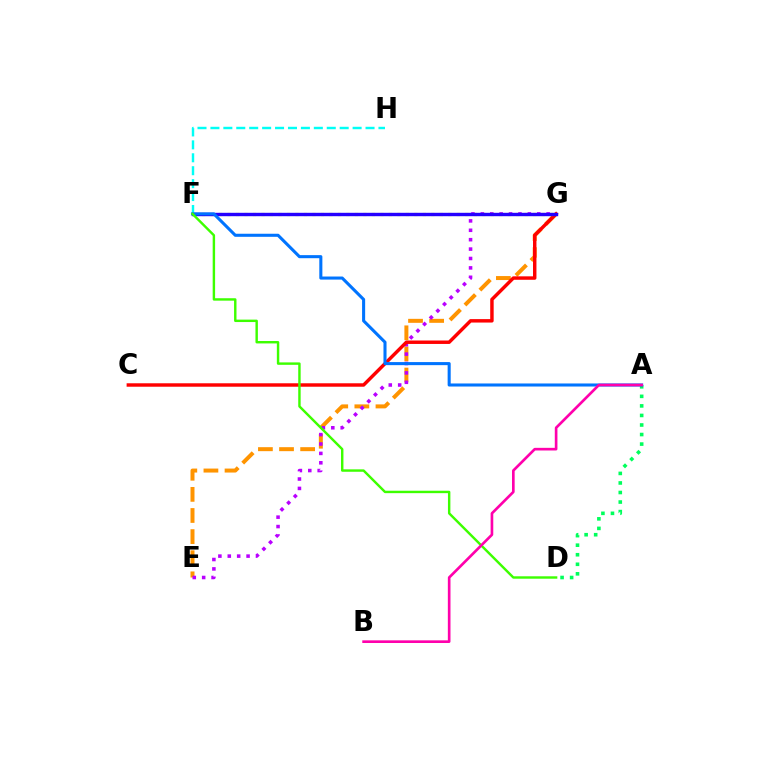{('A', 'D'): [{'color': '#00ff5c', 'line_style': 'dotted', 'thickness': 2.59}], ('E', 'G'): [{'color': '#ff9400', 'line_style': 'dashed', 'thickness': 2.87}, {'color': '#b900ff', 'line_style': 'dotted', 'thickness': 2.55}], ('F', 'H'): [{'color': '#00fff6', 'line_style': 'dashed', 'thickness': 1.76}], ('C', 'G'): [{'color': '#ff0000', 'line_style': 'solid', 'thickness': 2.48}], ('F', 'G'): [{'color': '#d1ff00', 'line_style': 'dotted', 'thickness': 2.31}, {'color': '#2500ff', 'line_style': 'solid', 'thickness': 2.45}], ('A', 'F'): [{'color': '#0074ff', 'line_style': 'solid', 'thickness': 2.21}], ('D', 'F'): [{'color': '#3dff00', 'line_style': 'solid', 'thickness': 1.75}], ('A', 'B'): [{'color': '#ff00ac', 'line_style': 'solid', 'thickness': 1.91}]}